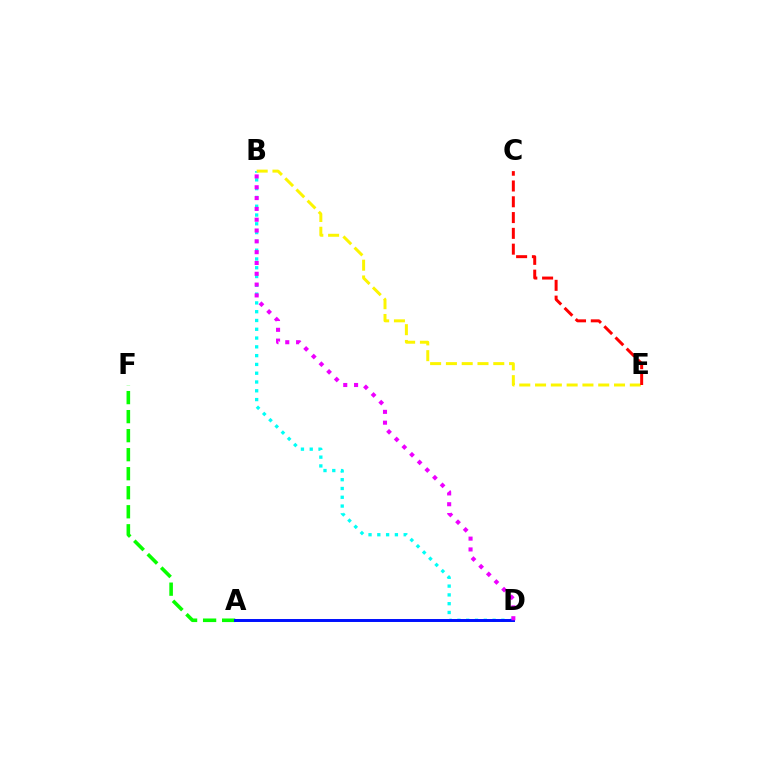{('A', 'F'): [{'color': '#08ff00', 'line_style': 'dashed', 'thickness': 2.58}], ('B', 'D'): [{'color': '#00fff6', 'line_style': 'dotted', 'thickness': 2.39}, {'color': '#ee00ff', 'line_style': 'dotted', 'thickness': 2.94}], ('B', 'E'): [{'color': '#fcf500', 'line_style': 'dashed', 'thickness': 2.15}], ('A', 'D'): [{'color': '#0010ff', 'line_style': 'solid', 'thickness': 2.13}], ('C', 'E'): [{'color': '#ff0000', 'line_style': 'dashed', 'thickness': 2.15}]}